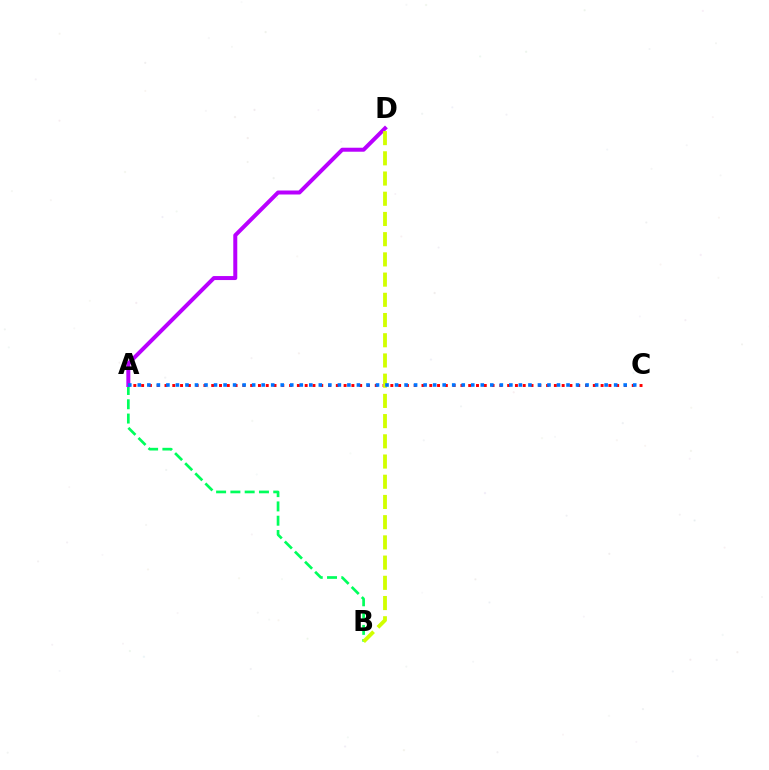{('A', 'B'): [{'color': '#00ff5c', 'line_style': 'dashed', 'thickness': 1.94}], ('A', 'D'): [{'color': '#b900ff', 'line_style': 'solid', 'thickness': 2.88}], ('A', 'C'): [{'color': '#ff0000', 'line_style': 'dotted', 'thickness': 2.12}, {'color': '#0074ff', 'line_style': 'dotted', 'thickness': 2.59}], ('B', 'D'): [{'color': '#d1ff00', 'line_style': 'dashed', 'thickness': 2.75}]}